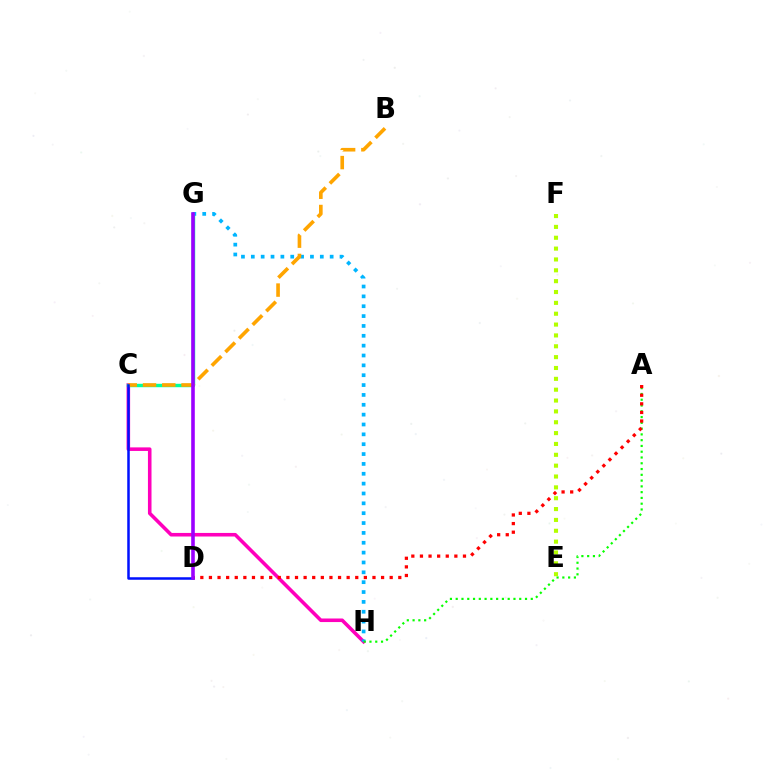{('C', 'H'): [{'color': '#ff00bd', 'line_style': 'solid', 'thickness': 2.57}], ('C', 'G'): [{'color': '#00ff9d', 'line_style': 'solid', 'thickness': 2.46}], ('G', 'H'): [{'color': '#00b5ff', 'line_style': 'dotted', 'thickness': 2.68}], ('B', 'C'): [{'color': '#ffa500', 'line_style': 'dashed', 'thickness': 2.62}], ('C', 'D'): [{'color': '#0010ff', 'line_style': 'solid', 'thickness': 1.8}], ('A', 'H'): [{'color': '#08ff00', 'line_style': 'dotted', 'thickness': 1.57}], ('E', 'F'): [{'color': '#b3ff00', 'line_style': 'dotted', 'thickness': 2.95}], ('A', 'D'): [{'color': '#ff0000', 'line_style': 'dotted', 'thickness': 2.34}], ('D', 'G'): [{'color': '#9b00ff', 'line_style': 'solid', 'thickness': 2.59}]}